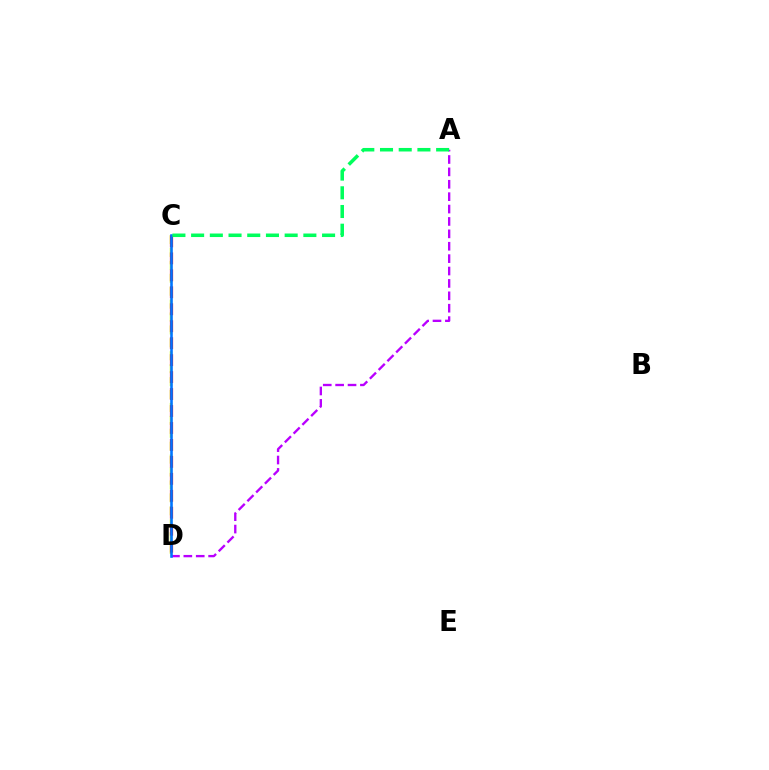{('C', 'D'): [{'color': '#d1ff00', 'line_style': 'dashed', 'thickness': 1.75}, {'color': '#ff0000', 'line_style': 'dashed', 'thickness': 2.3}, {'color': '#0074ff', 'line_style': 'solid', 'thickness': 1.87}], ('A', 'D'): [{'color': '#b900ff', 'line_style': 'dashed', 'thickness': 1.68}], ('A', 'C'): [{'color': '#00ff5c', 'line_style': 'dashed', 'thickness': 2.54}]}